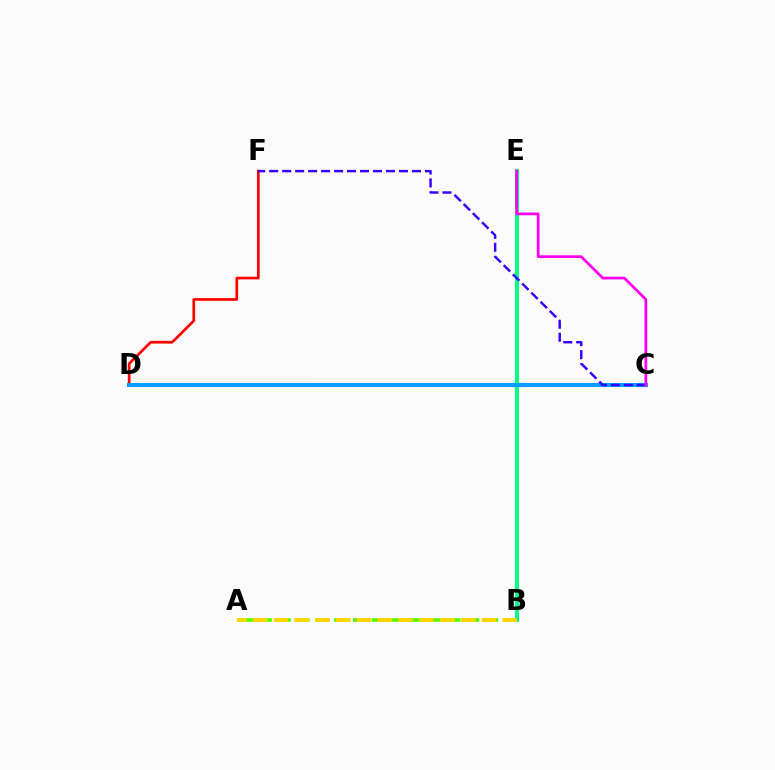{('A', 'B'): [{'color': '#4fff00', 'line_style': 'dashed', 'thickness': 2.56}, {'color': '#ffd500', 'line_style': 'dashed', 'thickness': 2.83}], ('B', 'E'): [{'color': '#00ff86', 'line_style': 'solid', 'thickness': 2.86}], ('D', 'F'): [{'color': '#ff0000', 'line_style': 'solid', 'thickness': 1.93}], ('C', 'D'): [{'color': '#009eff', 'line_style': 'solid', 'thickness': 2.94}], ('C', 'F'): [{'color': '#3700ff', 'line_style': 'dashed', 'thickness': 1.76}], ('C', 'E'): [{'color': '#ff00ed', 'line_style': 'solid', 'thickness': 1.98}]}